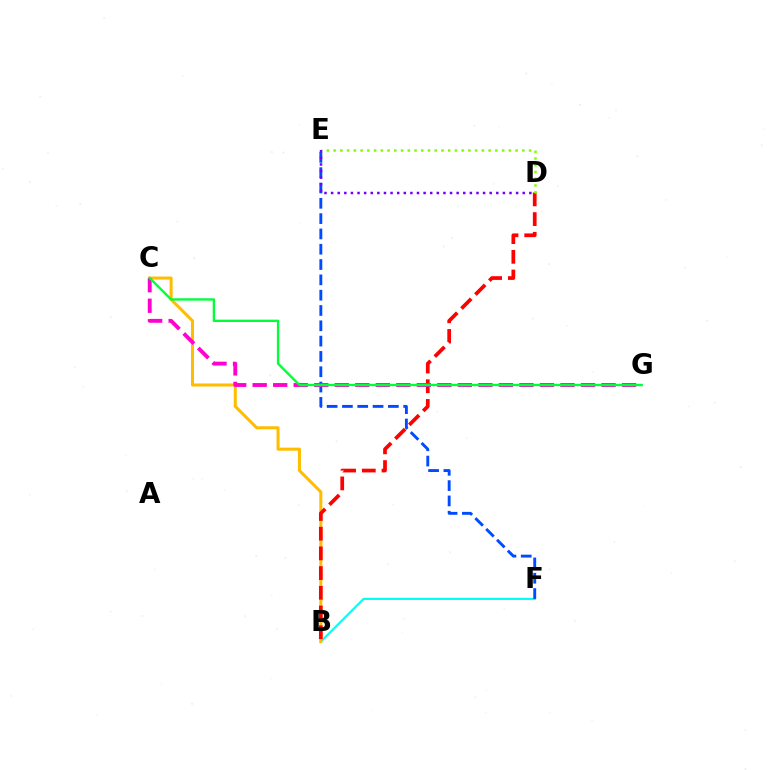{('B', 'F'): [{'color': '#00fff6', 'line_style': 'solid', 'thickness': 1.55}], ('E', 'F'): [{'color': '#004bff', 'line_style': 'dashed', 'thickness': 2.08}], ('B', 'C'): [{'color': '#ffbd00', 'line_style': 'solid', 'thickness': 2.19}], ('B', 'D'): [{'color': '#ff0000', 'line_style': 'dashed', 'thickness': 2.68}], ('C', 'G'): [{'color': '#ff00cf', 'line_style': 'dashed', 'thickness': 2.79}, {'color': '#00ff39', 'line_style': 'solid', 'thickness': 1.7}], ('D', 'E'): [{'color': '#84ff00', 'line_style': 'dotted', 'thickness': 1.83}, {'color': '#7200ff', 'line_style': 'dotted', 'thickness': 1.8}]}